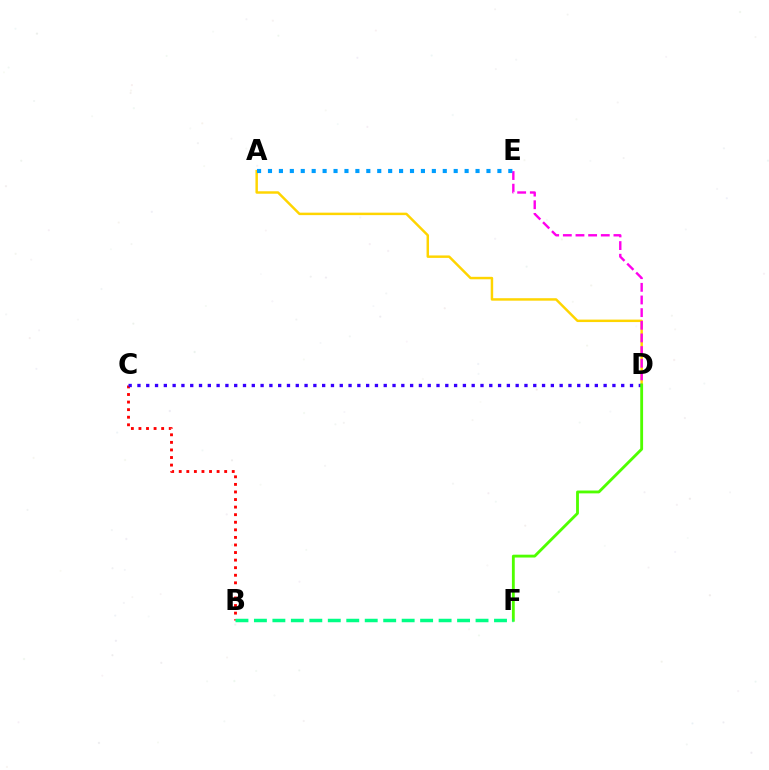{('B', 'C'): [{'color': '#ff0000', 'line_style': 'dotted', 'thickness': 2.06}], ('A', 'D'): [{'color': '#ffd500', 'line_style': 'solid', 'thickness': 1.77}], ('D', 'E'): [{'color': '#ff00ed', 'line_style': 'dashed', 'thickness': 1.72}], ('C', 'D'): [{'color': '#3700ff', 'line_style': 'dotted', 'thickness': 2.39}], ('D', 'F'): [{'color': '#4fff00', 'line_style': 'solid', 'thickness': 2.04}], ('A', 'E'): [{'color': '#009eff', 'line_style': 'dotted', 'thickness': 2.97}], ('B', 'F'): [{'color': '#00ff86', 'line_style': 'dashed', 'thickness': 2.51}]}